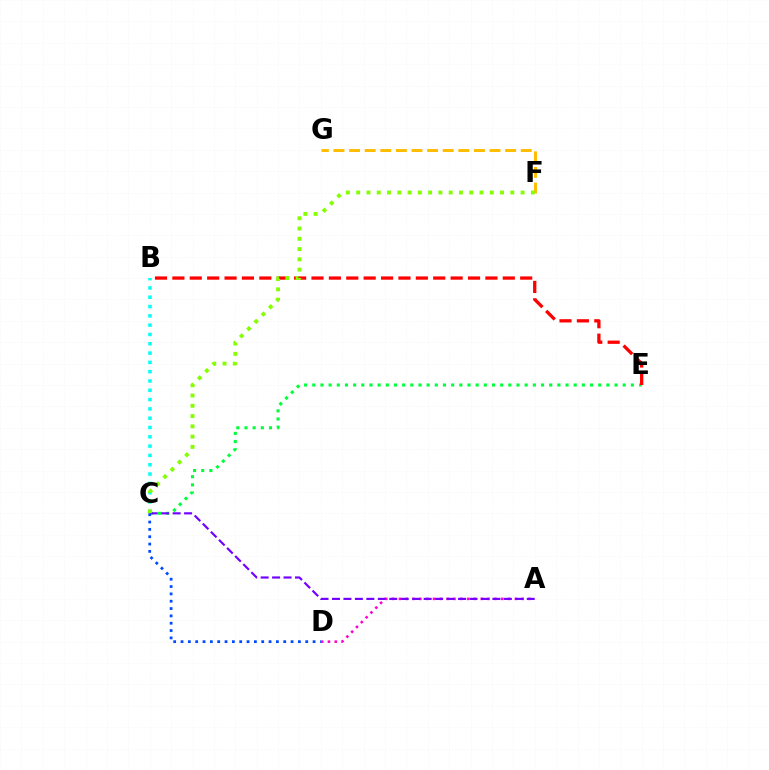{('C', 'E'): [{'color': '#00ff39', 'line_style': 'dotted', 'thickness': 2.22}], ('A', 'D'): [{'color': '#ff00cf', 'line_style': 'dotted', 'thickness': 1.85}], ('A', 'C'): [{'color': '#7200ff', 'line_style': 'dashed', 'thickness': 1.56}], ('B', 'C'): [{'color': '#00fff6', 'line_style': 'dotted', 'thickness': 2.53}], ('F', 'G'): [{'color': '#ffbd00', 'line_style': 'dashed', 'thickness': 2.12}], ('B', 'E'): [{'color': '#ff0000', 'line_style': 'dashed', 'thickness': 2.36}], ('C', 'F'): [{'color': '#84ff00', 'line_style': 'dotted', 'thickness': 2.79}], ('C', 'D'): [{'color': '#004bff', 'line_style': 'dotted', 'thickness': 1.99}]}